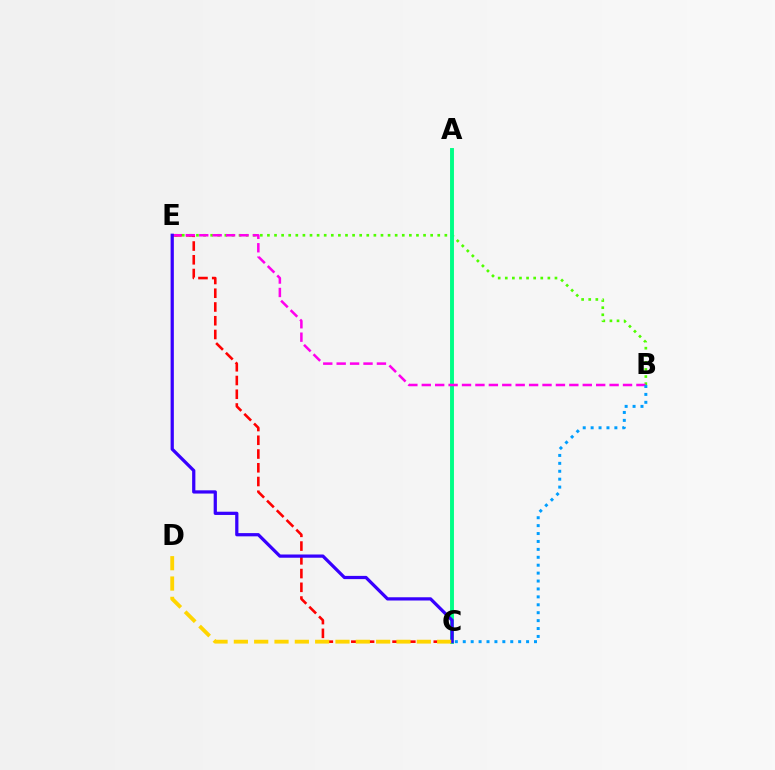{('B', 'E'): [{'color': '#4fff00', 'line_style': 'dotted', 'thickness': 1.93}, {'color': '#ff00ed', 'line_style': 'dashed', 'thickness': 1.82}], ('C', 'E'): [{'color': '#ff0000', 'line_style': 'dashed', 'thickness': 1.87}, {'color': '#3700ff', 'line_style': 'solid', 'thickness': 2.33}], ('A', 'C'): [{'color': '#00ff86', 'line_style': 'solid', 'thickness': 2.82}], ('C', 'D'): [{'color': '#ffd500', 'line_style': 'dashed', 'thickness': 2.76}], ('B', 'C'): [{'color': '#009eff', 'line_style': 'dotted', 'thickness': 2.15}]}